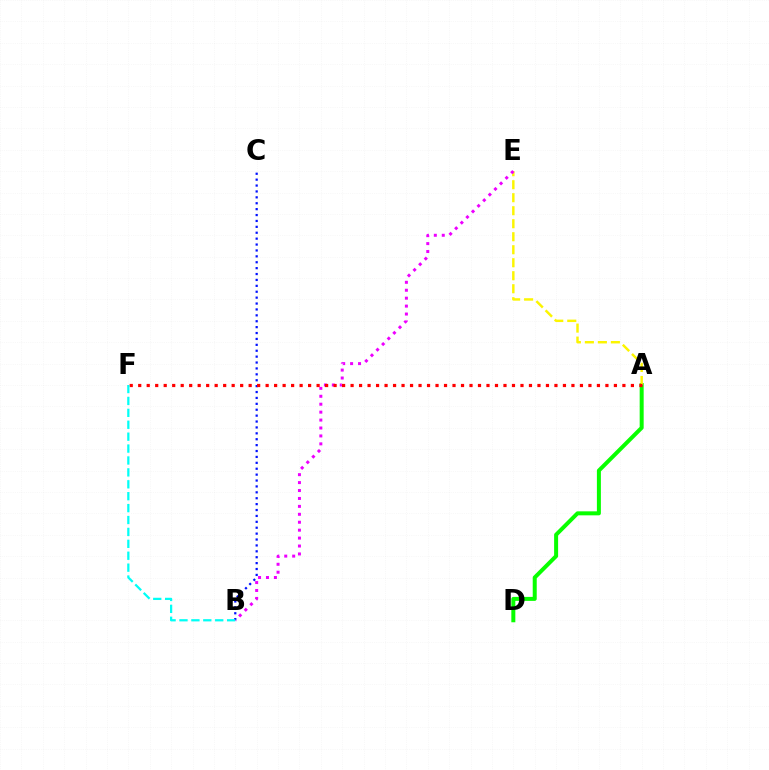{('A', 'D'): [{'color': '#08ff00', 'line_style': 'solid', 'thickness': 2.88}], ('A', 'E'): [{'color': '#fcf500', 'line_style': 'dashed', 'thickness': 1.77}], ('B', 'C'): [{'color': '#0010ff', 'line_style': 'dotted', 'thickness': 1.6}], ('B', 'E'): [{'color': '#ee00ff', 'line_style': 'dotted', 'thickness': 2.15}], ('A', 'F'): [{'color': '#ff0000', 'line_style': 'dotted', 'thickness': 2.31}], ('B', 'F'): [{'color': '#00fff6', 'line_style': 'dashed', 'thickness': 1.62}]}